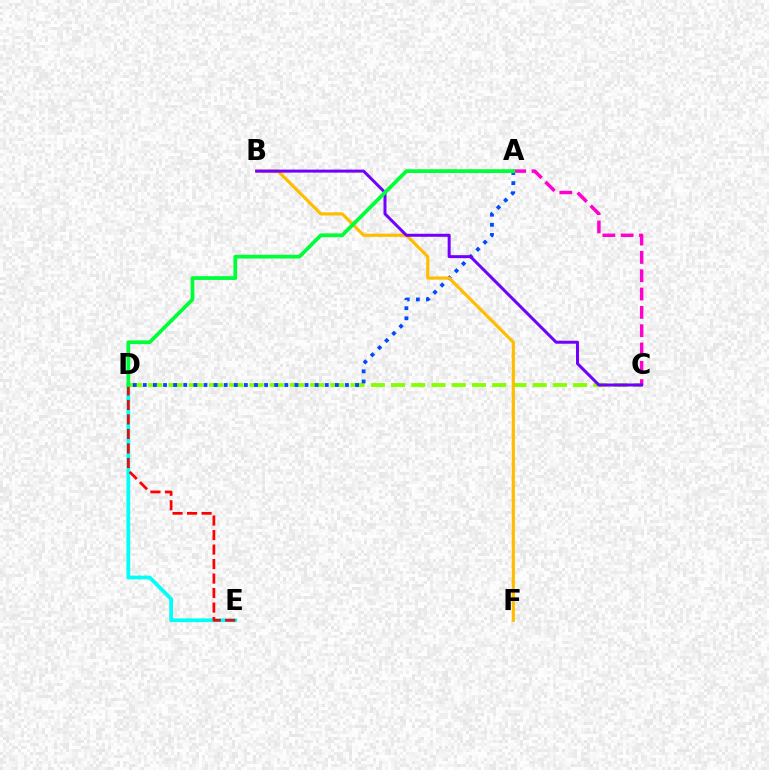{('C', 'D'): [{'color': '#84ff00', 'line_style': 'dashed', 'thickness': 2.75}], ('D', 'E'): [{'color': '#00fff6', 'line_style': 'solid', 'thickness': 2.71}, {'color': '#ff0000', 'line_style': 'dashed', 'thickness': 1.97}], ('A', 'D'): [{'color': '#004bff', 'line_style': 'dotted', 'thickness': 2.75}, {'color': '#00ff39', 'line_style': 'solid', 'thickness': 2.71}], ('A', 'C'): [{'color': '#ff00cf', 'line_style': 'dashed', 'thickness': 2.49}], ('B', 'F'): [{'color': '#ffbd00', 'line_style': 'solid', 'thickness': 2.28}], ('B', 'C'): [{'color': '#7200ff', 'line_style': 'solid', 'thickness': 2.16}]}